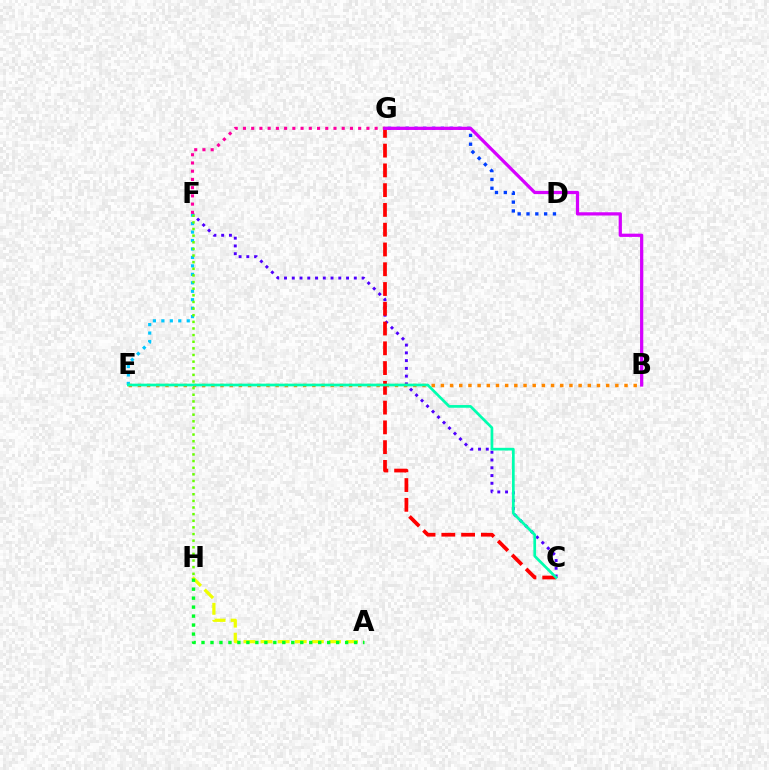{('D', 'G'): [{'color': '#003fff', 'line_style': 'dotted', 'thickness': 2.39}], ('C', 'F'): [{'color': '#4f00ff', 'line_style': 'dotted', 'thickness': 2.11}], ('E', 'F'): [{'color': '#00c7ff', 'line_style': 'dotted', 'thickness': 2.3}], ('B', 'E'): [{'color': '#ff8800', 'line_style': 'dotted', 'thickness': 2.49}], ('A', 'H'): [{'color': '#eeff00', 'line_style': 'dashed', 'thickness': 2.32}, {'color': '#00ff27', 'line_style': 'dotted', 'thickness': 2.44}], ('C', 'G'): [{'color': '#ff0000', 'line_style': 'dashed', 'thickness': 2.69}], ('F', 'G'): [{'color': '#ff00a0', 'line_style': 'dotted', 'thickness': 2.24}], ('C', 'E'): [{'color': '#00ffaf', 'line_style': 'solid', 'thickness': 1.94}], ('F', 'H'): [{'color': '#66ff00', 'line_style': 'dotted', 'thickness': 1.8}], ('B', 'G'): [{'color': '#d600ff', 'line_style': 'solid', 'thickness': 2.34}]}